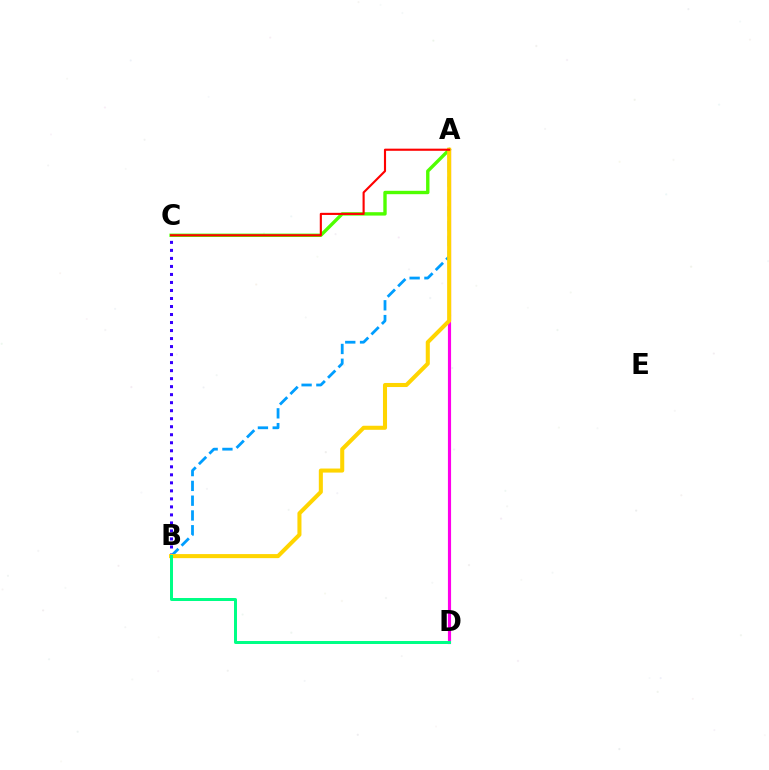{('A', 'D'): [{'color': '#ff00ed', 'line_style': 'solid', 'thickness': 2.27}], ('B', 'C'): [{'color': '#3700ff', 'line_style': 'dotted', 'thickness': 2.18}], ('A', 'C'): [{'color': '#4fff00', 'line_style': 'solid', 'thickness': 2.44}, {'color': '#ff0000', 'line_style': 'solid', 'thickness': 1.53}], ('A', 'B'): [{'color': '#009eff', 'line_style': 'dashed', 'thickness': 2.01}, {'color': '#ffd500', 'line_style': 'solid', 'thickness': 2.92}], ('B', 'D'): [{'color': '#00ff86', 'line_style': 'solid', 'thickness': 2.15}]}